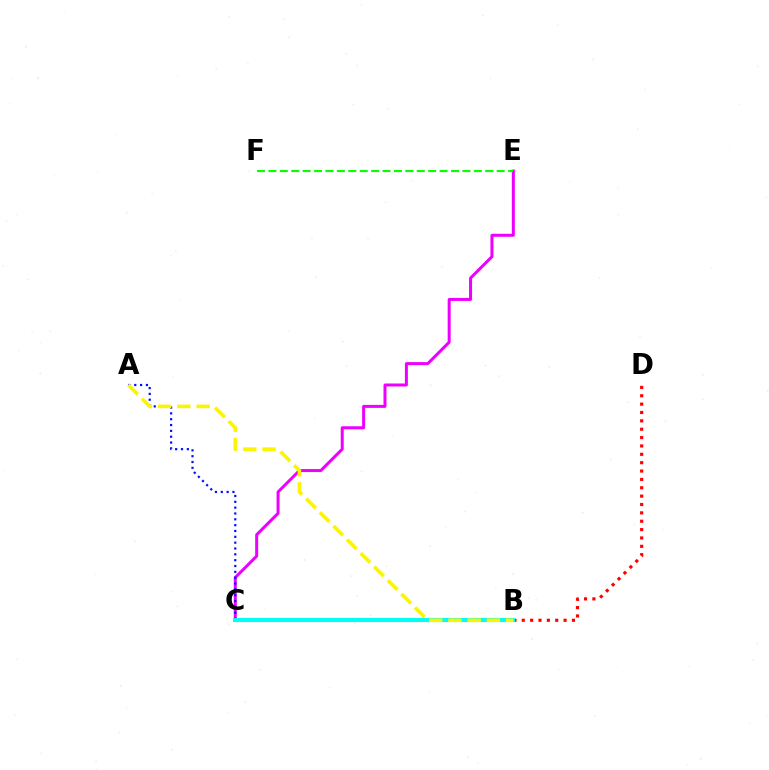{('B', 'D'): [{'color': '#ff0000', 'line_style': 'dotted', 'thickness': 2.27}], ('C', 'E'): [{'color': '#ee00ff', 'line_style': 'solid', 'thickness': 2.16}], ('A', 'C'): [{'color': '#0010ff', 'line_style': 'dotted', 'thickness': 1.59}], ('E', 'F'): [{'color': '#08ff00', 'line_style': 'dashed', 'thickness': 1.55}], ('B', 'C'): [{'color': '#00fff6', 'line_style': 'solid', 'thickness': 2.96}], ('A', 'B'): [{'color': '#fcf500', 'line_style': 'dashed', 'thickness': 2.61}]}